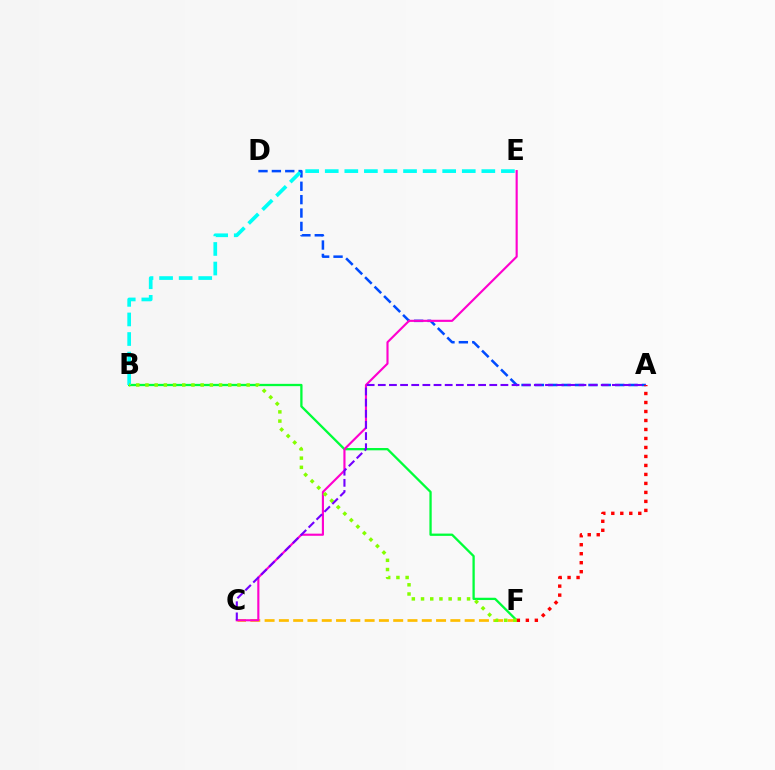{('A', 'D'): [{'color': '#004bff', 'line_style': 'dashed', 'thickness': 1.82}], ('B', 'F'): [{'color': '#00ff39', 'line_style': 'solid', 'thickness': 1.65}, {'color': '#84ff00', 'line_style': 'dotted', 'thickness': 2.5}], ('B', 'E'): [{'color': '#00fff6', 'line_style': 'dashed', 'thickness': 2.66}], ('C', 'F'): [{'color': '#ffbd00', 'line_style': 'dashed', 'thickness': 1.94}], ('A', 'F'): [{'color': '#ff0000', 'line_style': 'dotted', 'thickness': 2.44}], ('C', 'E'): [{'color': '#ff00cf', 'line_style': 'solid', 'thickness': 1.54}], ('A', 'C'): [{'color': '#7200ff', 'line_style': 'dashed', 'thickness': 1.51}]}